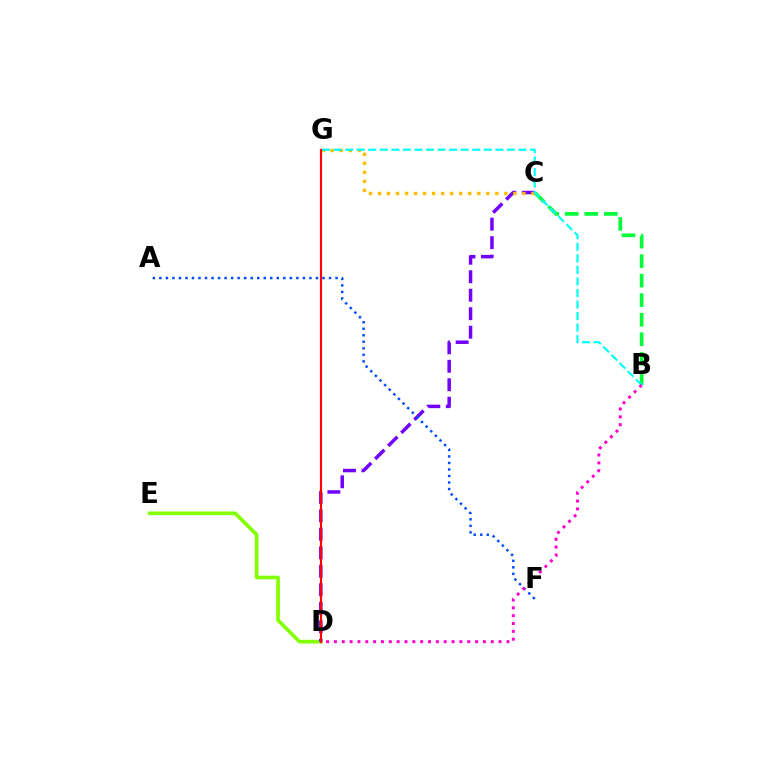{('D', 'E'): [{'color': '#84ff00', 'line_style': 'solid', 'thickness': 2.65}], ('B', 'C'): [{'color': '#00ff39', 'line_style': 'dashed', 'thickness': 2.65}], ('C', 'D'): [{'color': '#7200ff', 'line_style': 'dashed', 'thickness': 2.51}], ('C', 'G'): [{'color': '#ffbd00', 'line_style': 'dotted', 'thickness': 2.45}], ('A', 'F'): [{'color': '#004bff', 'line_style': 'dotted', 'thickness': 1.77}], ('B', 'G'): [{'color': '#00fff6', 'line_style': 'dashed', 'thickness': 1.57}], ('D', 'G'): [{'color': '#ff0000', 'line_style': 'solid', 'thickness': 1.56}], ('B', 'D'): [{'color': '#ff00cf', 'line_style': 'dotted', 'thickness': 2.13}]}